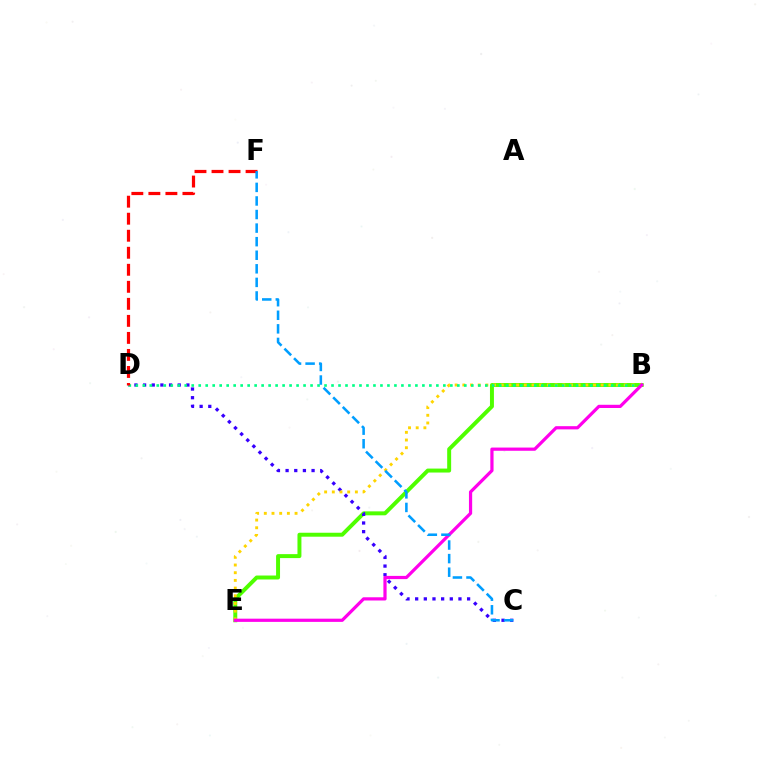{('B', 'E'): [{'color': '#4fff00', 'line_style': 'solid', 'thickness': 2.85}, {'color': '#ffd500', 'line_style': 'dotted', 'thickness': 2.09}, {'color': '#ff00ed', 'line_style': 'solid', 'thickness': 2.31}], ('C', 'D'): [{'color': '#3700ff', 'line_style': 'dotted', 'thickness': 2.35}], ('B', 'D'): [{'color': '#00ff86', 'line_style': 'dotted', 'thickness': 1.9}], ('D', 'F'): [{'color': '#ff0000', 'line_style': 'dashed', 'thickness': 2.31}], ('C', 'F'): [{'color': '#009eff', 'line_style': 'dashed', 'thickness': 1.84}]}